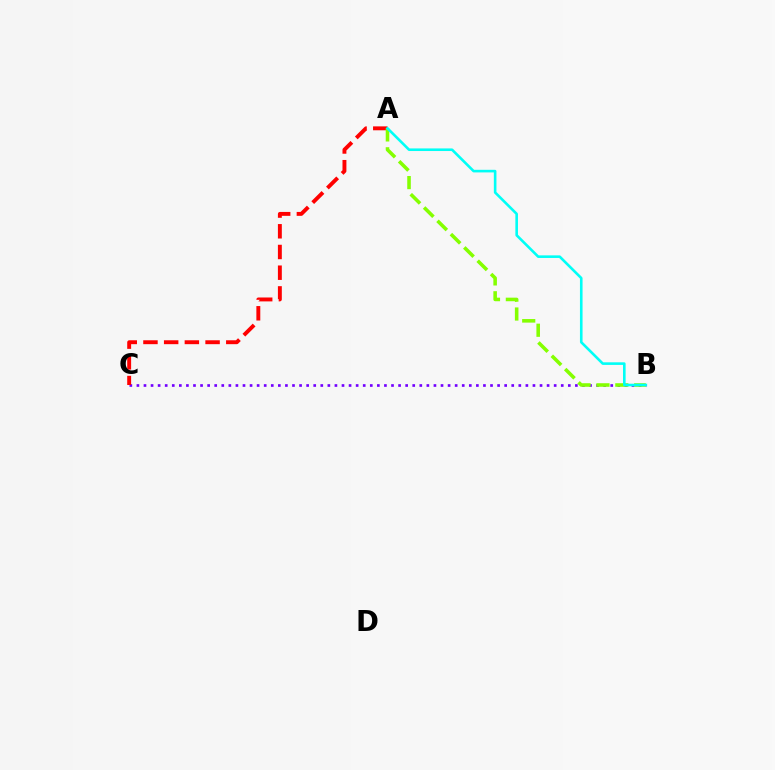{('B', 'C'): [{'color': '#7200ff', 'line_style': 'dotted', 'thickness': 1.92}], ('A', 'C'): [{'color': '#ff0000', 'line_style': 'dashed', 'thickness': 2.81}], ('A', 'B'): [{'color': '#84ff00', 'line_style': 'dashed', 'thickness': 2.56}, {'color': '#00fff6', 'line_style': 'solid', 'thickness': 1.87}]}